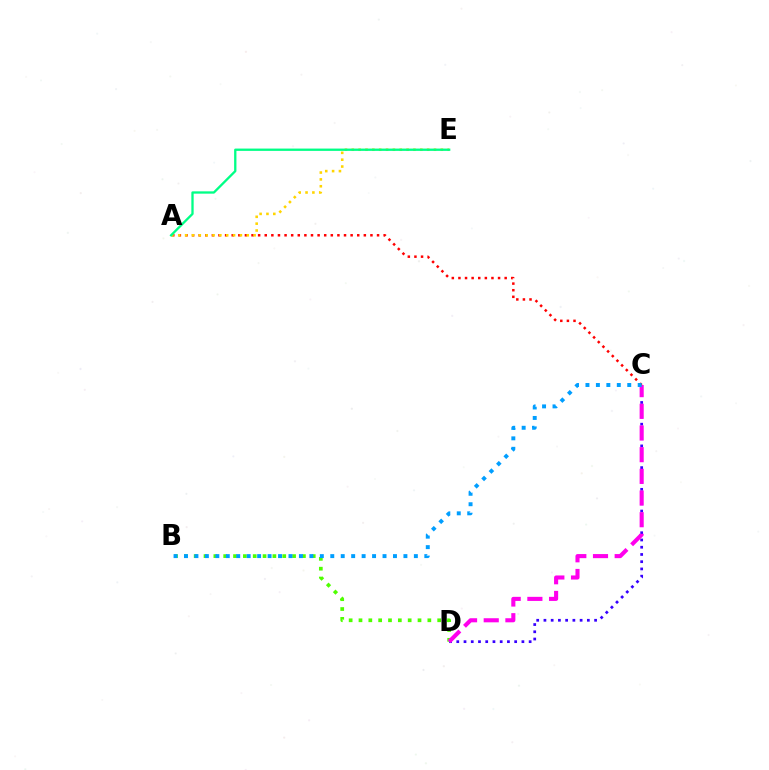{('A', 'C'): [{'color': '#ff0000', 'line_style': 'dotted', 'thickness': 1.79}], ('C', 'D'): [{'color': '#3700ff', 'line_style': 'dotted', 'thickness': 1.97}, {'color': '#ff00ed', 'line_style': 'dashed', 'thickness': 2.95}], ('A', 'E'): [{'color': '#ffd500', 'line_style': 'dotted', 'thickness': 1.86}, {'color': '#00ff86', 'line_style': 'solid', 'thickness': 1.67}], ('B', 'D'): [{'color': '#4fff00', 'line_style': 'dotted', 'thickness': 2.67}], ('B', 'C'): [{'color': '#009eff', 'line_style': 'dotted', 'thickness': 2.84}]}